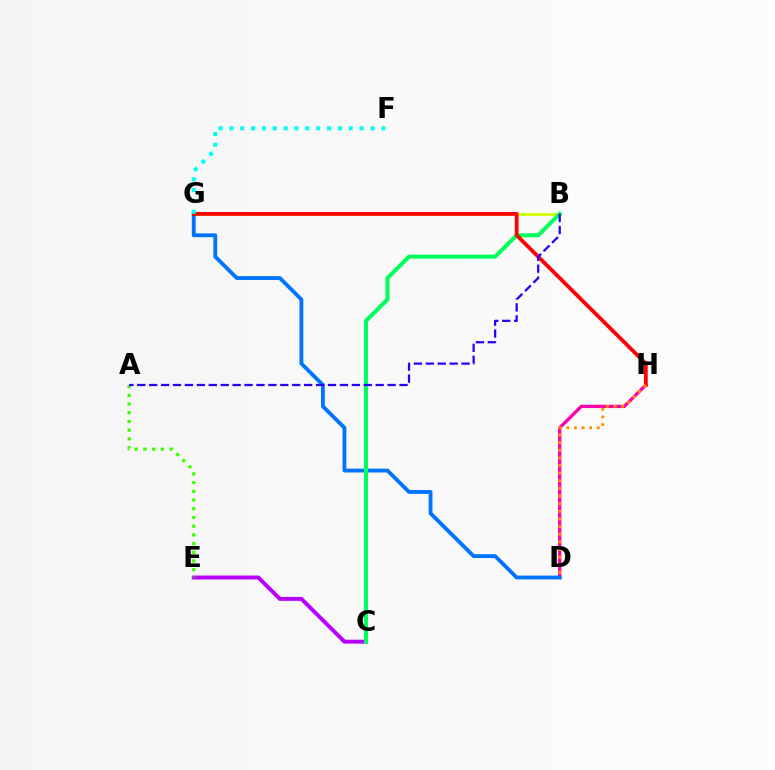{('D', 'H'): [{'color': '#ff00ac', 'line_style': 'solid', 'thickness': 2.39}, {'color': '#ff9400', 'line_style': 'dotted', 'thickness': 2.07}], ('B', 'G'): [{'color': '#d1ff00', 'line_style': 'solid', 'thickness': 1.97}], ('D', 'G'): [{'color': '#0074ff', 'line_style': 'solid', 'thickness': 2.76}], ('C', 'E'): [{'color': '#b900ff', 'line_style': 'solid', 'thickness': 2.83}], ('A', 'E'): [{'color': '#3dff00', 'line_style': 'dotted', 'thickness': 2.37}], ('B', 'C'): [{'color': '#00ff5c', 'line_style': 'solid', 'thickness': 2.91}], ('G', 'H'): [{'color': '#ff0000', 'line_style': 'solid', 'thickness': 2.73}], ('F', 'G'): [{'color': '#00fff6', 'line_style': 'dotted', 'thickness': 2.95}], ('A', 'B'): [{'color': '#2500ff', 'line_style': 'dashed', 'thickness': 1.62}]}